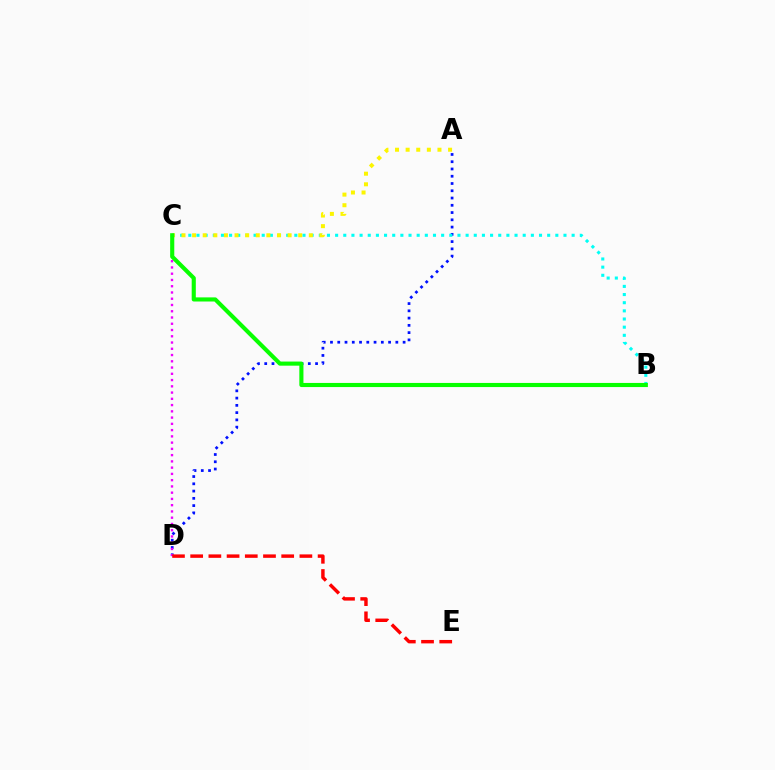{('A', 'D'): [{'color': '#0010ff', 'line_style': 'dotted', 'thickness': 1.97}], ('C', 'D'): [{'color': '#ee00ff', 'line_style': 'dotted', 'thickness': 1.7}], ('B', 'C'): [{'color': '#00fff6', 'line_style': 'dotted', 'thickness': 2.22}, {'color': '#08ff00', 'line_style': 'solid', 'thickness': 2.96}], ('A', 'C'): [{'color': '#fcf500', 'line_style': 'dotted', 'thickness': 2.88}], ('D', 'E'): [{'color': '#ff0000', 'line_style': 'dashed', 'thickness': 2.47}]}